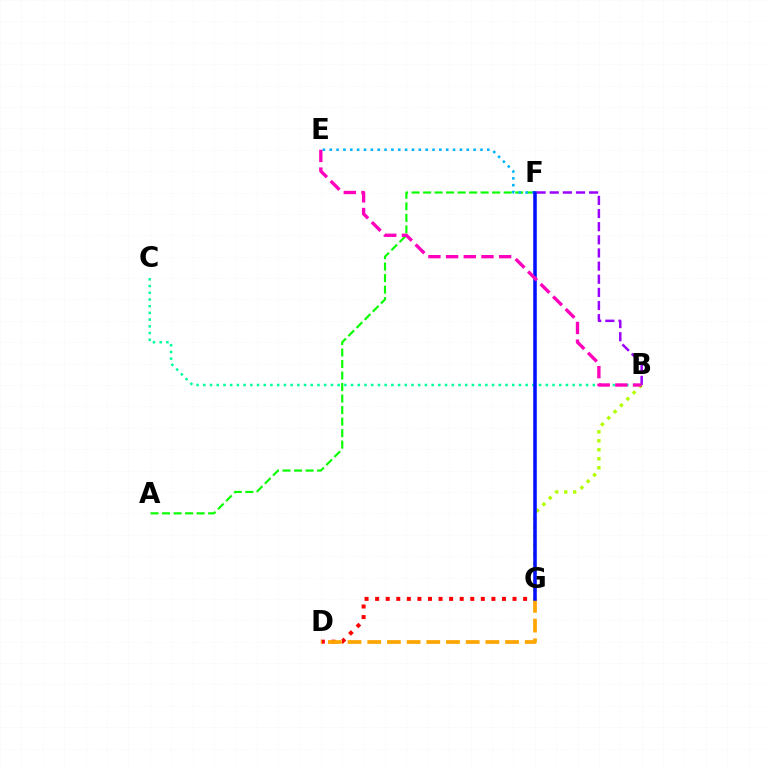{('D', 'G'): [{'color': '#ff0000', 'line_style': 'dotted', 'thickness': 2.87}, {'color': '#ffa500', 'line_style': 'dashed', 'thickness': 2.67}], ('B', 'G'): [{'color': '#b3ff00', 'line_style': 'dotted', 'thickness': 2.44}], ('A', 'F'): [{'color': '#08ff00', 'line_style': 'dashed', 'thickness': 1.56}], ('B', 'F'): [{'color': '#9b00ff', 'line_style': 'dashed', 'thickness': 1.79}], ('B', 'C'): [{'color': '#00ff9d', 'line_style': 'dotted', 'thickness': 1.82}], ('E', 'F'): [{'color': '#00b5ff', 'line_style': 'dotted', 'thickness': 1.86}], ('F', 'G'): [{'color': '#0010ff', 'line_style': 'solid', 'thickness': 2.56}], ('B', 'E'): [{'color': '#ff00bd', 'line_style': 'dashed', 'thickness': 2.4}]}